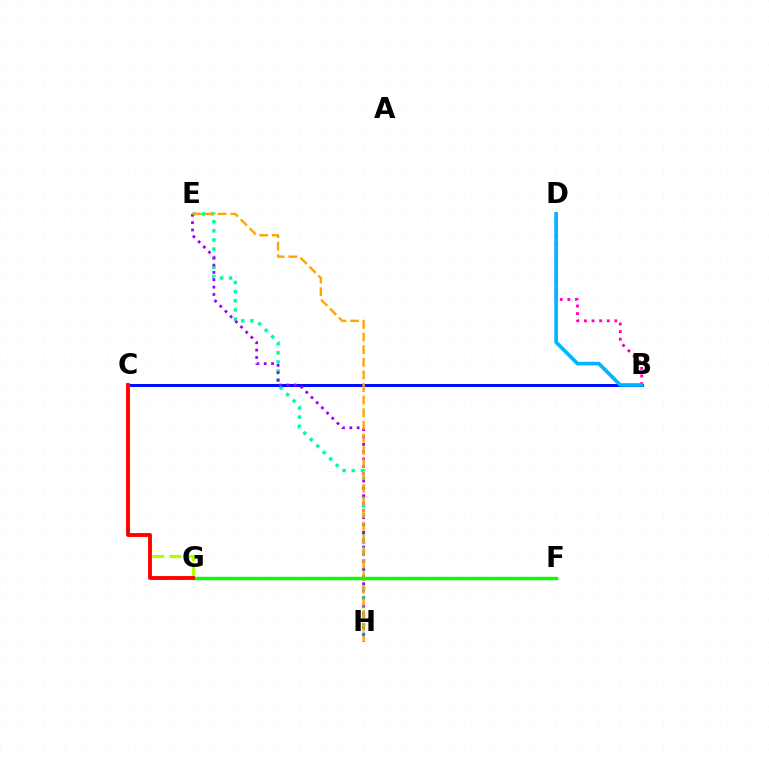{('B', 'C'): [{'color': '#0010ff', 'line_style': 'solid', 'thickness': 2.16}], ('E', 'H'): [{'color': '#00ff9d', 'line_style': 'dotted', 'thickness': 2.48}, {'color': '#9b00ff', 'line_style': 'dotted', 'thickness': 1.99}, {'color': '#ffa500', 'line_style': 'dashed', 'thickness': 1.71}], ('B', 'D'): [{'color': '#ff00bd', 'line_style': 'dotted', 'thickness': 2.07}, {'color': '#00b5ff', 'line_style': 'solid', 'thickness': 2.63}], ('C', 'G'): [{'color': '#b3ff00', 'line_style': 'dashed', 'thickness': 2.32}, {'color': '#ff0000', 'line_style': 'solid', 'thickness': 2.78}], ('F', 'G'): [{'color': '#08ff00', 'line_style': 'solid', 'thickness': 2.45}]}